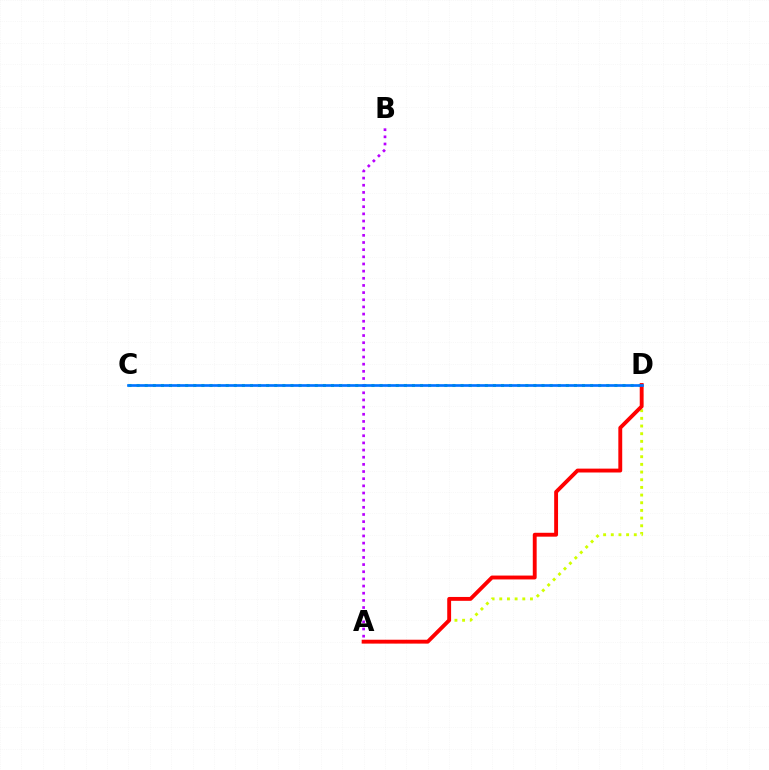{('C', 'D'): [{'color': '#00ff5c', 'line_style': 'dotted', 'thickness': 2.2}, {'color': '#0074ff', 'line_style': 'solid', 'thickness': 1.92}], ('A', 'D'): [{'color': '#d1ff00', 'line_style': 'dotted', 'thickness': 2.08}, {'color': '#ff0000', 'line_style': 'solid', 'thickness': 2.79}], ('A', 'B'): [{'color': '#b900ff', 'line_style': 'dotted', 'thickness': 1.94}]}